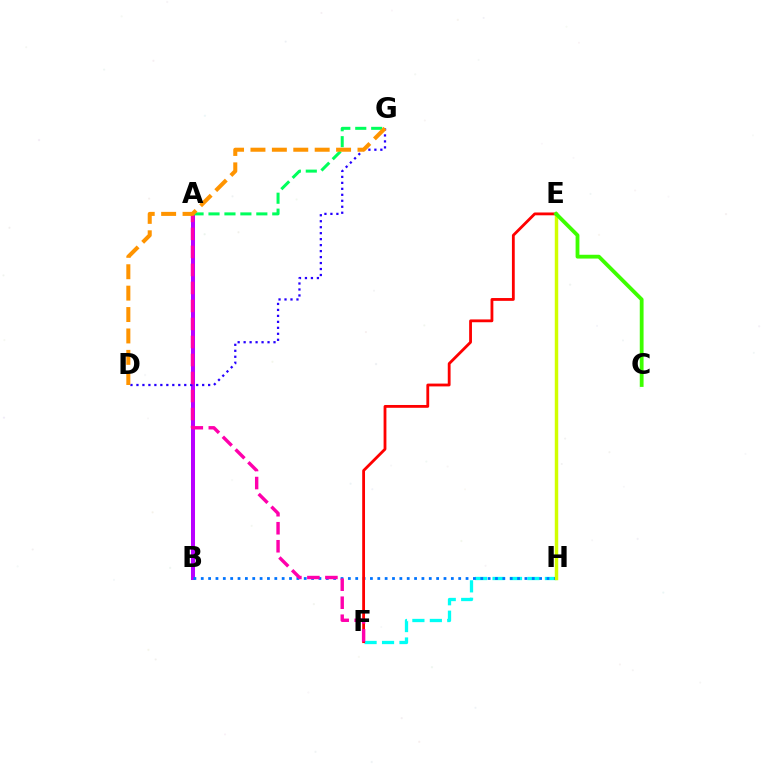{('F', 'H'): [{'color': '#00fff6', 'line_style': 'dashed', 'thickness': 2.37}], ('A', 'B'): [{'color': '#b900ff', 'line_style': 'solid', 'thickness': 2.89}], ('B', 'H'): [{'color': '#0074ff', 'line_style': 'dotted', 'thickness': 2.0}], ('D', 'G'): [{'color': '#2500ff', 'line_style': 'dotted', 'thickness': 1.62}, {'color': '#ff9400', 'line_style': 'dashed', 'thickness': 2.91}], ('E', 'H'): [{'color': '#d1ff00', 'line_style': 'solid', 'thickness': 2.48}], ('E', 'F'): [{'color': '#ff0000', 'line_style': 'solid', 'thickness': 2.03}], ('C', 'E'): [{'color': '#3dff00', 'line_style': 'solid', 'thickness': 2.74}], ('A', 'G'): [{'color': '#00ff5c', 'line_style': 'dashed', 'thickness': 2.17}], ('A', 'F'): [{'color': '#ff00ac', 'line_style': 'dashed', 'thickness': 2.45}]}